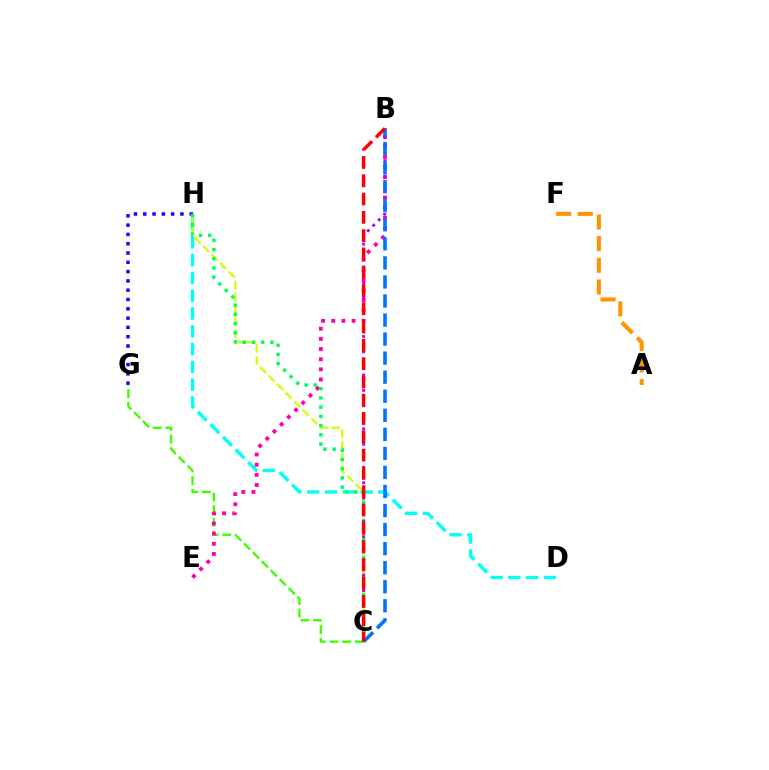{('G', 'H'): [{'color': '#2500ff', 'line_style': 'dotted', 'thickness': 2.53}], ('C', 'G'): [{'color': '#3dff00', 'line_style': 'dashed', 'thickness': 1.71}], ('D', 'H'): [{'color': '#00fff6', 'line_style': 'dashed', 'thickness': 2.42}], ('C', 'H'): [{'color': '#d1ff00', 'line_style': 'dashed', 'thickness': 1.64}, {'color': '#00ff5c', 'line_style': 'dotted', 'thickness': 2.5}], ('B', 'E'): [{'color': '#ff00ac', 'line_style': 'dotted', 'thickness': 2.76}], ('B', 'C'): [{'color': '#b900ff', 'line_style': 'dotted', 'thickness': 2.09}, {'color': '#0074ff', 'line_style': 'dashed', 'thickness': 2.59}, {'color': '#ff0000', 'line_style': 'dashed', 'thickness': 2.48}], ('A', 'F'): [{'color': '#ff9400', 'line_style': 'dashed', 'thickness': 2.94}]}